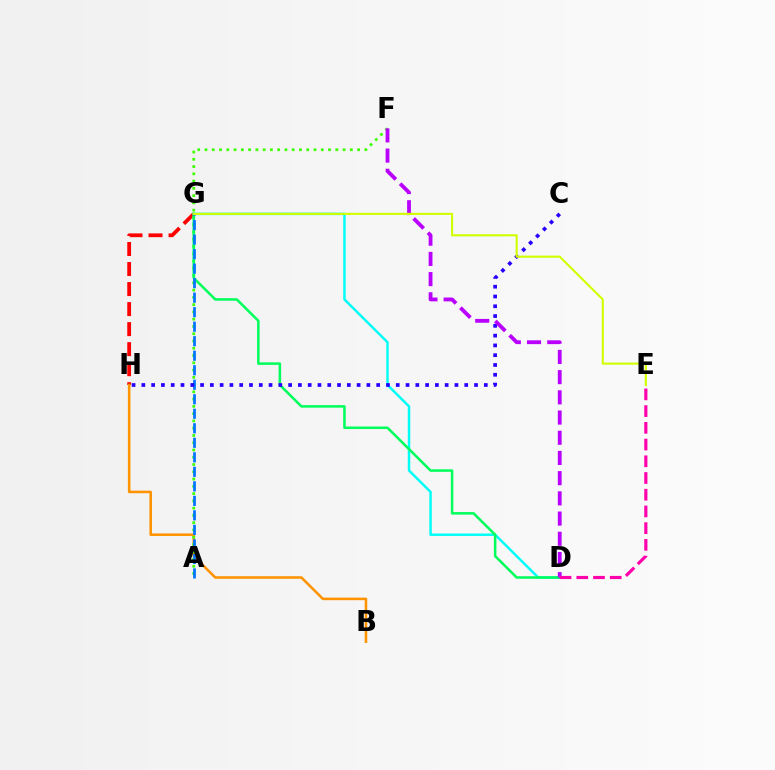{('G', 'H'): [{'color': '#ff0000', 'line_style': 'dashed', 'thickness': 2.72}], ('B', 'H'): [{'color': '#ff9400', 'line_style': 'solid', 'thickness': 1.85}], ('A', 'F'): [{'color': '#3dff00', 'line_style': 'dotted', 'thickness': 1.97}], ('D', 'G'): [{'color': '#00fff6', 'line_style': 'solid', 'thickness': 1.77}, {'color': '#00ff5c', 'line_style': 'solid', 'thickness': 1.83}], ('A', 'G'): [{'color': '#0074ff', 'line_style': 'dashed', 'thickness': 1.97}], ('C', 'H'): [{'color': '#2500ff', 'line_style': 'dotted', 'thickness': 2.66}], ('D', 'F'): [{'color': '#b900ff', 'line_style': 'dashed', 'thickness': 2.74}], ('D', 'E'): [{'color': '#ff00ac', 'line_style': 'dashed', 'thickness': 2.27}], ('E', 'G'): [{'color': '#d1ff00', 'line_style': 'solid', 'thickness': 1.53}]}